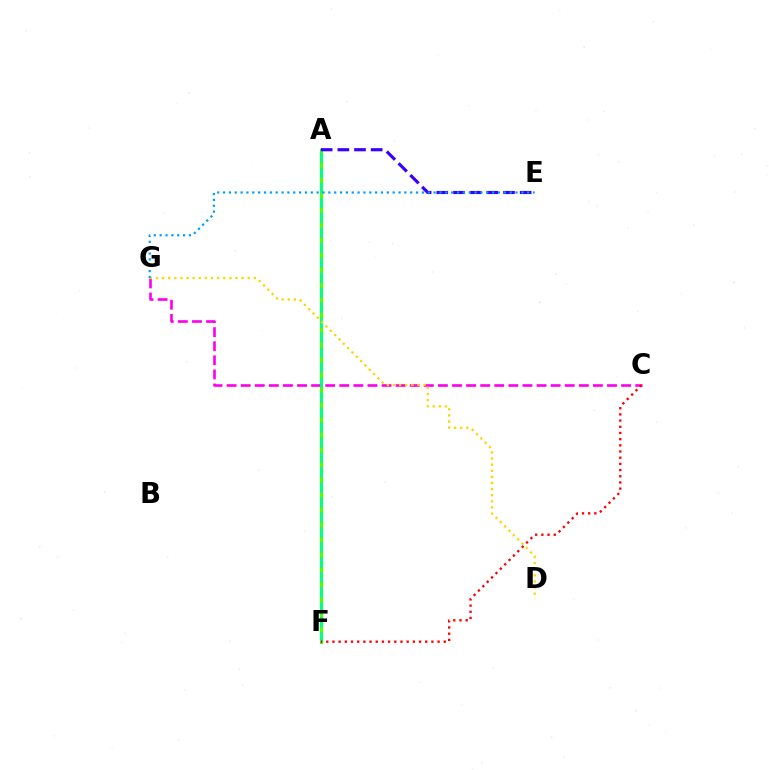{('A', 'F'): [{'color': '#4fff00', 'line_style': 'solid', 'thickness': 2.33}, {'color': '#00ff86', 'line_style': 'dashed', 'thickness': 2.04}], ('A', 'E'): [{'color': '#3700ff', 'line_style': 'dashed', 'thickness': 2.26}], ('C', 'G'): [{'color': '#ff00ed', 'line_style': 'dashed', 'thickness': 1.91}], ('C', 'F'): [{'color': '#ff0000', 'line_style': 'dotted', 'thickness': 1.68}], ('D', 'G'): [{'color': '#ffd500', 'line_style': 'dotted', 'thickness': 1.66}], ('E', 'G'): [{'color': '#009eff', 'line_style': 'dotted', 'thickness': 1.59}]}